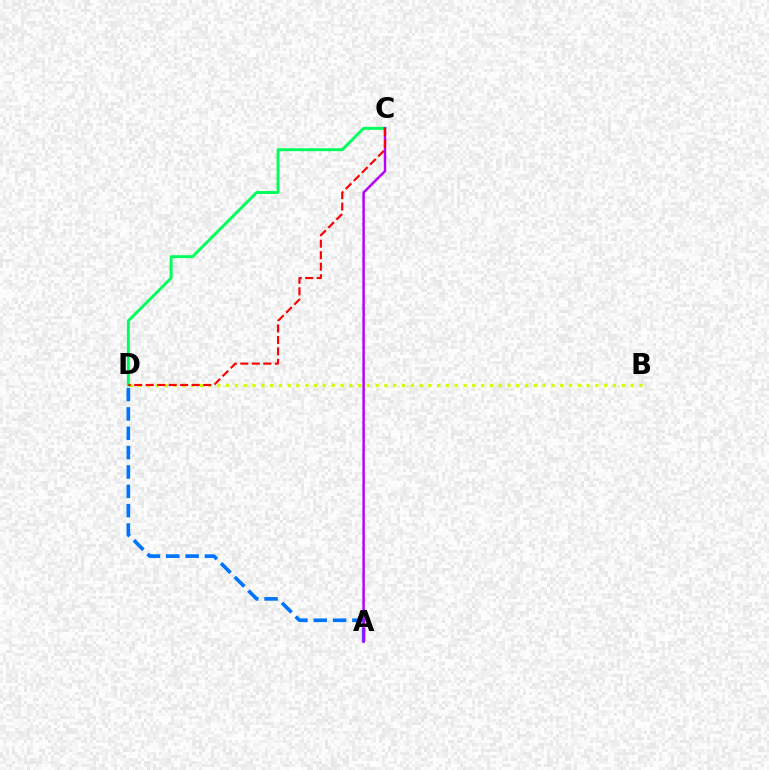{('B', 'D'): [{'color': '#d1ff00', 'line_style': 'dotted', 'thickness': 2.39}], ('A', 'D'): [{'color': '#0074ff', 'line_style': 'dashed', 'thickness': 2.63}], ('C', 'D'): [{'color': '#00ff5c', 'line_style': 'solid', 'thickness': 2.12}, {'color': '#ff0000', 'line_style': 'dashed', 'thickness': 1.56}], ('A', 'C'): [{'color': '#b900ff', 'line_style': 'solid', 'thickness': 1.79}]}